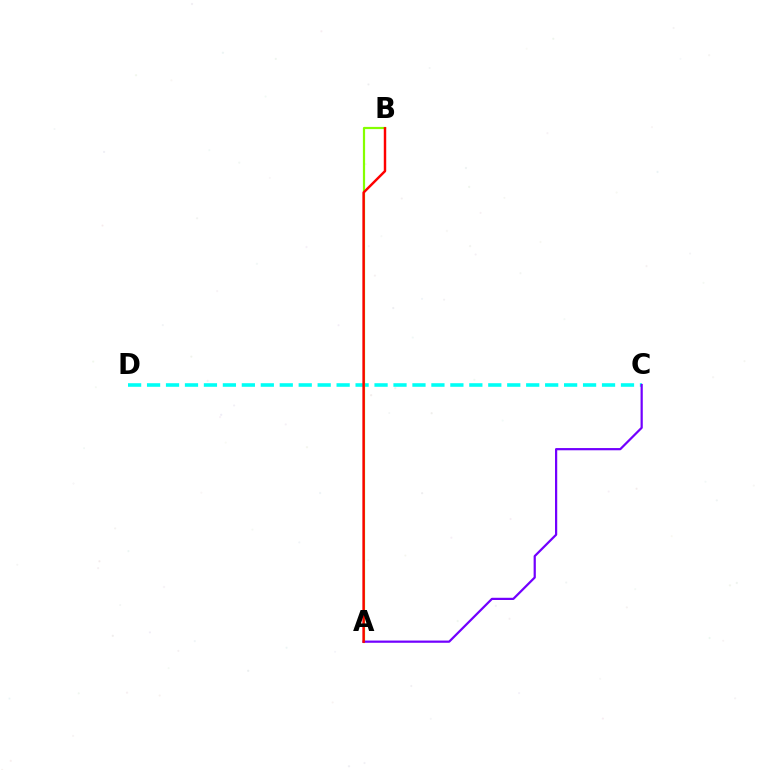{('C', 'D'): [{'color': '#00fff6', 'line_style': 'dashed', 'thickness': 2.58}], ('A', 'B'): [{'color': '#84ff00', 'line_style': 'solid', 'thickness': 1.58}, {'color': '#ff0000', 'line_style': 'solid', 'thickness': 1.76}], ('A', 'C'): [{'color': '#7200ff', 'line_style': 'solid', 'thickness': 1.6}]}